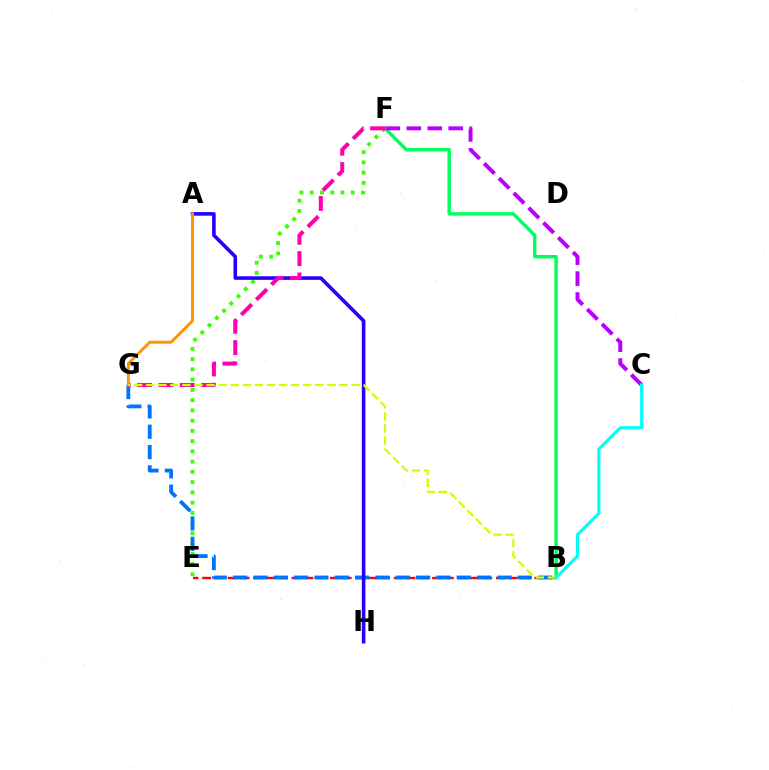{('B', 'E'): [{'color': '#ff0000', 'line_style': 'dashed', 'thickness': 1.74}], ('E', 'F'): [{'color': '#3dff00', 'line_style': 'dotted', 'thickness': 2.78}], ('B', 'G'): [{'color': '#0074ff', 'line_style': 'dashed', 'thickness': 2.76}, {'color': '#d1ff00', 'line_style': 'dashed', 'thickness': 1.64}], ('A', 'H'): [{'color': '#2500ff', 'line_style': 'solid', 'thickness': 2.59}], ('B', 'F'): [{'color': '#00ff5c', 'line_style': 'solid', 'thickness': 2.47}], ('F', 'G'): [{'color': '#ff00ac', 'line_style': 'dashed', 'thickness': 2.9}], ('A', 'G'): [{'color': '#ff9400', 'line_style': 'solid', 'thickness': 2.11}], ('C', 'F'): [{'color': '#b900ff', 'line_style': 'dashed', 'thickness': 2.85}], ('B', 'C'): [{'color': '#00fff6', 'line_style': 'solid', 'thickness': 2.27}]}